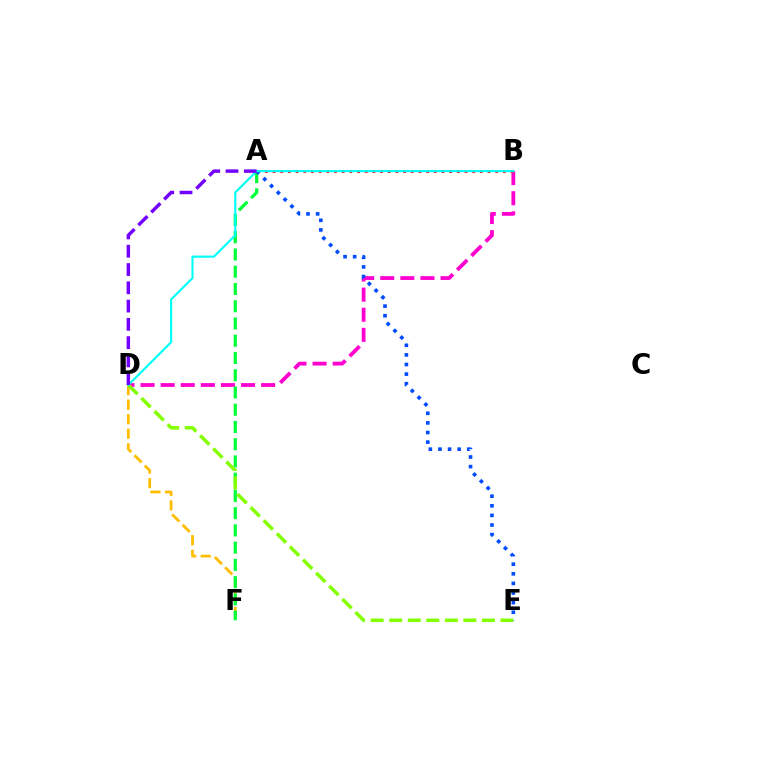{('D', 'F'): [{'color': '#ffbd00', 'line_style': 'dashed', 'thickness': 1.98}], ('B', 'D'): [{'color': '#ff00cf', 'line_style': 'dashed', 'thickness': 2.73}, {'color': '#00fff6', 'line_style': 'solid', 'thickness': 1.54}], ('A', 'B'): [{'color': '#ff0000', 'line_style': 'dotted', 'thickness': 2.09}], ('A', 'F'): [{'color': '#00ff39', 'line_style': 'dashed', 'thickness': 2.34}], ('D', 'E'): [{'color': '#84ff00', 'line_style': 'dashed', 'thickness': 2.52}], ('A', 'E'): [{'color': '#004bff', 'line_style': 'dotted', 'thickness': 2.61}], ('A', 'D'): [{'color': '#7200ff', 'line_style': 'dashed', 'thickness': 2.48}]}